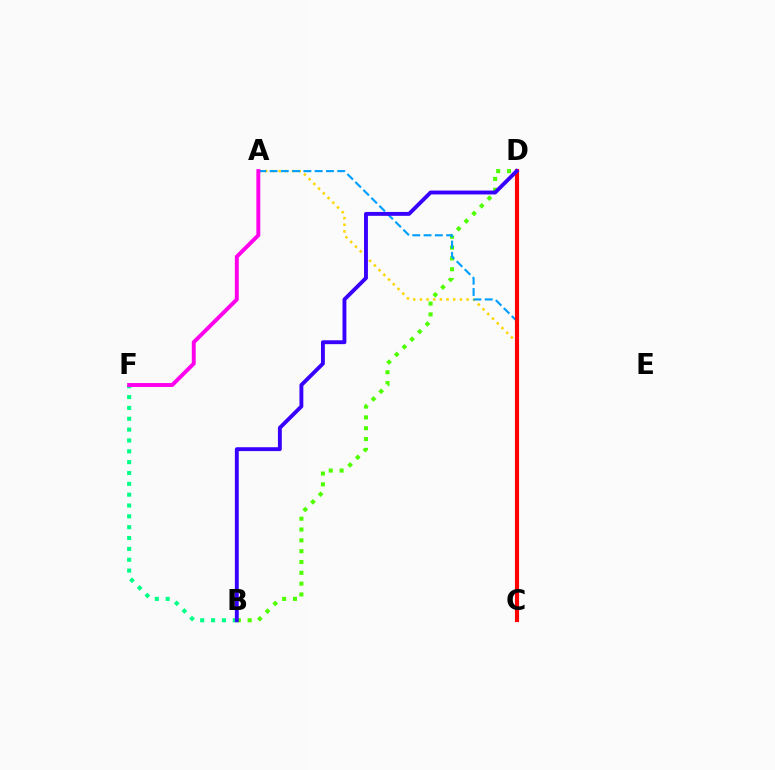{('B', 'F'): [{'color': '#00ff86', 'line_style': 'dotted', 'thickness': 2.95}], ('B', 'D'): [{'color': '#4fff00', 'line_style': 'dotted', 'thickness': 2.94}, {'color': '#3700ff', 'line_style': 'solid', 'thickness': 2.79}], ('A', 'C'): [{'color': '#ffd500', 'line_style': 'dotted', 'thickness': 1.81}, {'color': '#009eff', 'line_style': 'dashed', 'thickness': 1.53}], ('C', 'D'): [{'color': '#ff0000', 'line_style': 'solid', 'thickness': 2.98}], ('A', 'F'): [{'color': '#ff00ed', 'line_style': 'solid', 'thickness': 2.83}]}